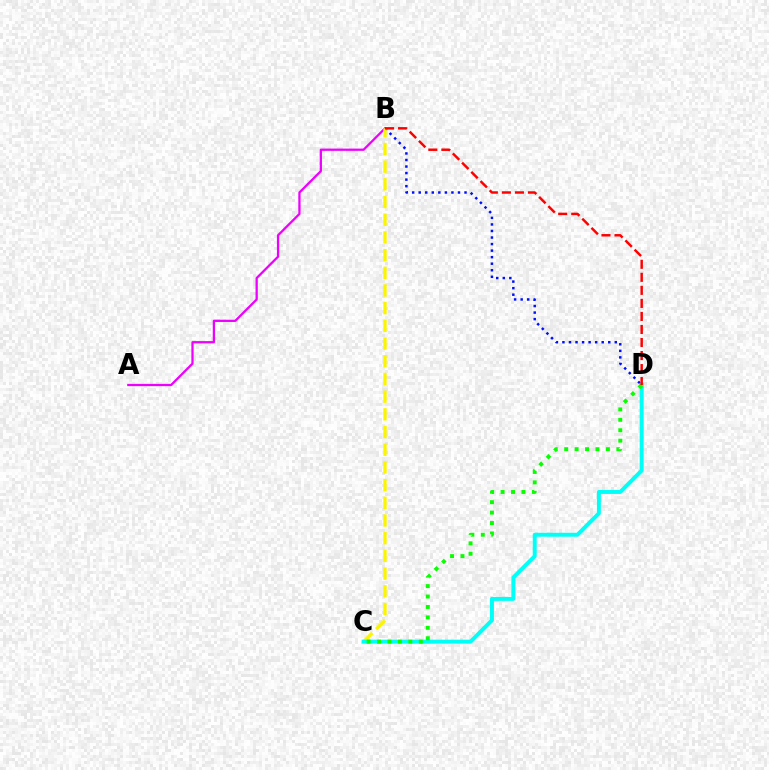{('B', 'D'): [{'color': '#0010ff', 'line_style': 'dotted', 'thickness': 1.78}, {'color': '#ff0000', 'line_style': 'dashed', 'thickness': 1.77}], ('A', 'B'): [{'color': '#ee00ff', 'line_style': 'solid', 'thickness': 1.63}], ('B', 'C'): [{'color': '#fcf500', 'line_style': 'dashed', 'thickness': 2.4}], ('C', 'D'): [{'color': '#00fff6', 'line_style': 'solid', 'thickness': 2.85}, {'color': '#08ff00', 'line_style': 'dotted', 'thickness': 2.83}]}